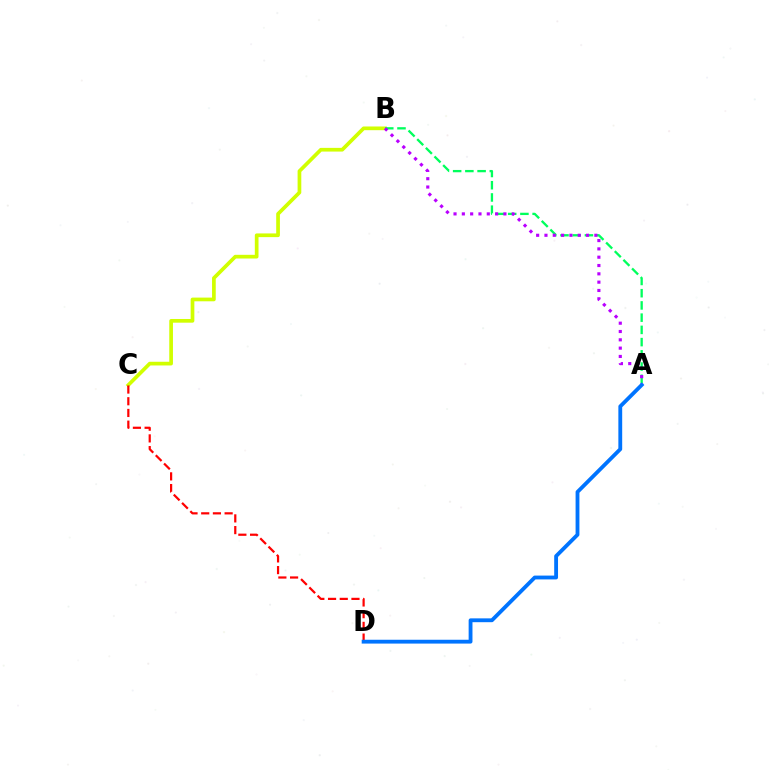{('B', 'C'): [{'color': '#d1ff00', 'line_style': 'solid', 'thickness': 2.66}], ('C', 'D'): [{'color': '#ff0000', 'line_style': 'dashed', 'thickness': 1.59}], ('A', 'B'): [{'color': '#00ff5c', 'line_style': 'dashed', 'thickness': 1.66}, {'color': '#b900ff', 'line_style': 'dotted', 'thickness': 2.26}], ('A', 'D'): [{'color': '#0074ff', 'line_style': 'solid', 'thickness': 2.76}]}